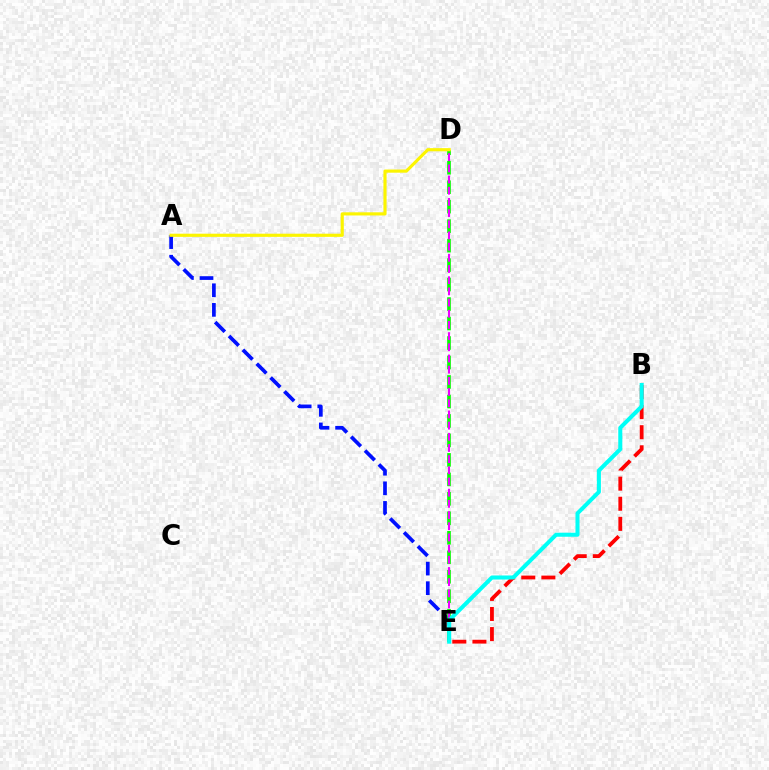{('B', 'E'): [{'color': '#ff0000', 'line_style': 'dashed', 'thickness': 2.73}, {'color': '#00fff6', 'line_style': 'solid', 'thickness': 2.91}], ('A', 'E'): [{'color': '#0010ff', 'line_style': 'dashed', 'thickness': 2.66}], ('D', 'E'): [{'color': '#08ff00', 'line_style': 'dashed', 'thickness': 2.65}, {'color': '#ee00ff', 'line_style': 'dashed', 'thickness': 1.52}], ('A', 'D'): [{'color': '#fcf500', 'line_style': 'solid', 'thickness': 2.27}]}